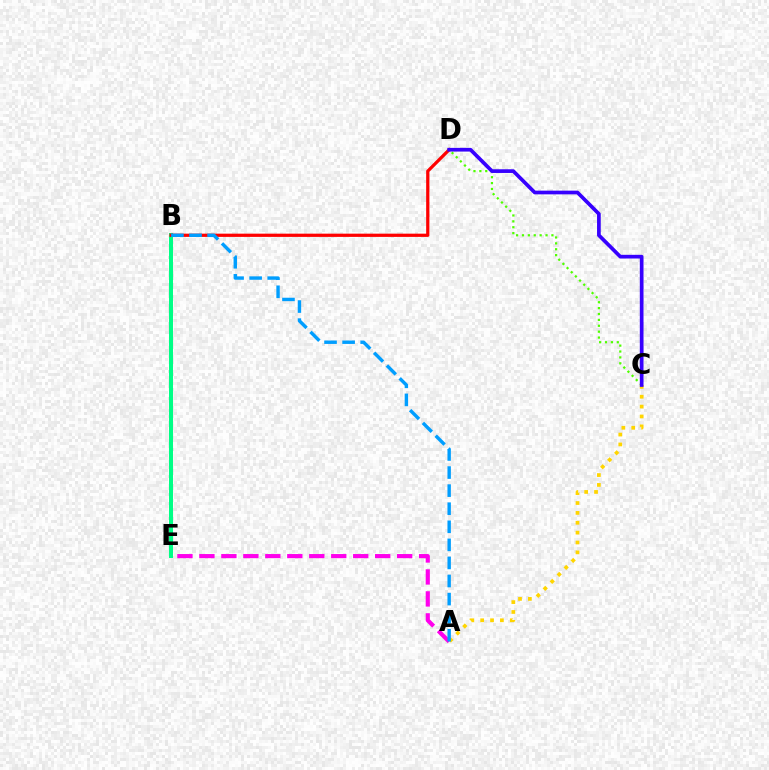{('B', 'E'): [{'color': '#00ff86', 'line_style': 'solid', 'thickness': 2.89}], ('A', 'E'): [{'color': '#ff00ed', 'line_style': 'dashed', 'thickness': 2.98}], ('C', 'D'): [{'color': '#4fff00', 'line_style': 'dotted', 'thickness': 1.6}, {'color': '#3700ff', 'line_style': 'solid', 'thickness': 2.66}], ('B', 'D'): [{'color': '#ff0000', 'line_style': 'solid', 'thickness': 2.33}], ('A', 'C'): [{'color': '#ffd500', 'line_style': 'dotted', 'thickness': 2.68}], ('A', 'B'): [{'color': '#009eff', 'line_style': 'dashed', 'thickness': 2.46}]}